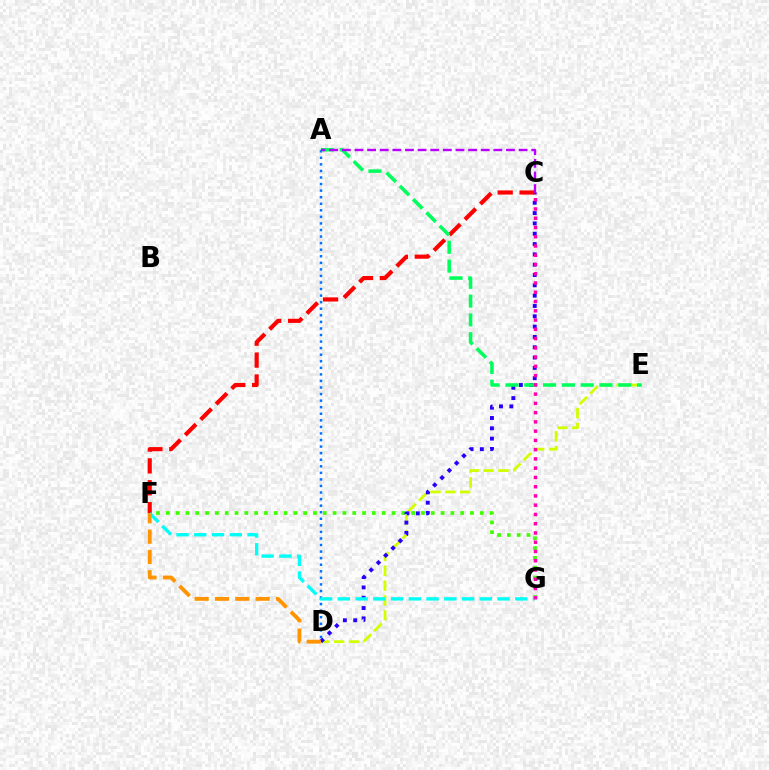{('D', 'E'): [{'color': '#d1ff00', 'line_style': 'dashed', 'thickness': 2.02}], ('F', 'G'): [{'color': '#3dff00', 'line_style': 'dotted', 'thickness': 2.67}, {'color': '#00fff6', 'line_style': 'dashed', 'thickness': 2.41}], ('C', 'D'): [{'color': '#2500ff', 'line_style': 'dotted', 'thickness': 2.8}], ('C', 'F'): [{'color': '#ff0000', 'line_style': 'dashed', 'thickness': 2.97}], ('A', 'D'): [{'color': '#0074ff', 'line_style': 'dotted', 'thickness': 1.78}], ('A', 'E'): [{'color': '#00ff5c', 'line_style': 'dashed', 'thickness': 2.55}], ('D', 'F'): [{'color': '#ff9400', 'line_style': 'dashed', 'thickness': 2.76}], ('C', 'G'): [{'color': '#ff00ac', 'line_style': 'dotted', 'thickness': 2.52}], ('A', 'C'): [{'color': '#b900ff', 'line_style': 'dashed', 'thickness': 1.72}]}